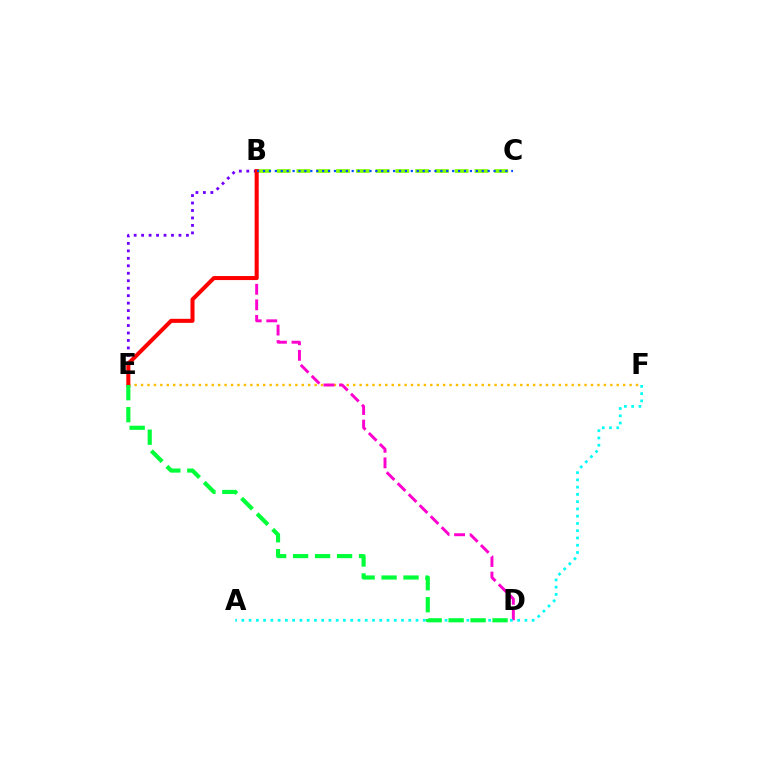{('E', 'F'): [{'color': '#ffbd00', 'line_style': 'dotted', 'thickness': 1.75}], ('B', 'E'): [{'color': '#7200ff', 'line_style': 'dotted', 'thickness': 2.03}, {'color': '#ff0000', 'line_style': 'solid', 'thickness': 2.91}], ('B', 'C'): [{'color': '#84ff00', 'line_style': 'dashed', 'thickness': 2.69}, {'color': '#004bff', 'line_style': 'dotted', 'thickness': 1.61}], ('B', 'D'): [{'color': '#ff00cf', 'line_style': 'dashed', 'thickness': 2.11}], ('A', 'F'): [{'color': '#00fff6', 'line_style': 'dotted', 'thickness': 1.97}], ('D', 'E'): [{'color': '#00ff39', 'line_style': 'dashed', 'thickness': 2.98}]}